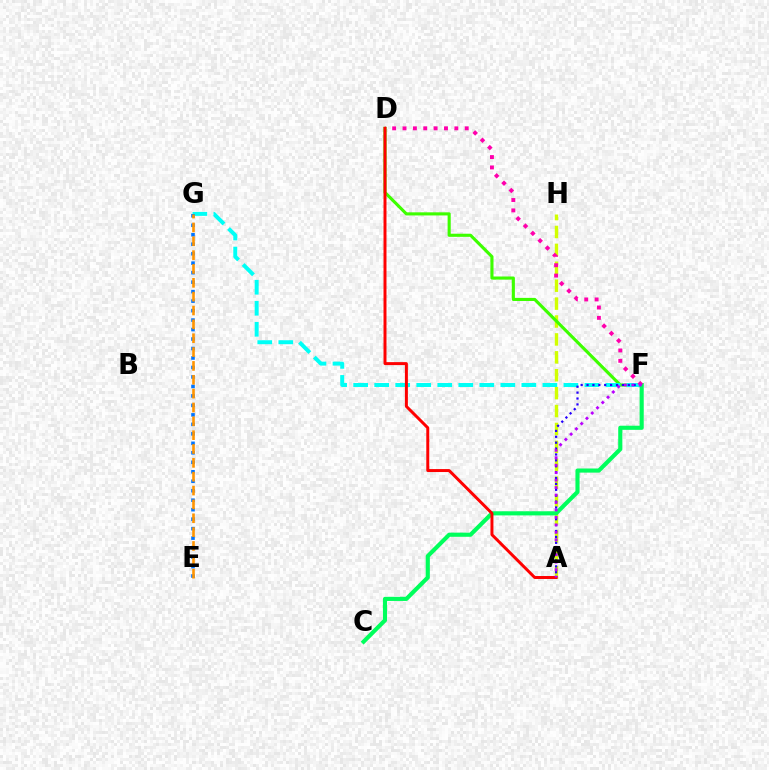{('A', 'H'): [{'color': '#d1ff00', 'line_style': 'dashed', 'thickness': 2.43}], ('D', 'F'): [{'color': '#3dff00', 'line_style': 'solid', 'thickness': 2.24}, {'color': '#ff00ac', 'line_style': 'dotted', 'thickness': 2.82}], ('F', 'G'): [{'color': '#00fff6', 'line_style': 'dashed', 'thickness': 2.86}], ('A', 'F'): [{'color': '#2500ff', 'line_style': 'dotted', 'thickness': 1.6}, {'color': '#b900ff', 'line_style': 'dotted', 'thickness': 2.03}], ('C', 'F'): [{'color': '#00ff5c', 'line_style': 'solid', 'thickness': 2.97}], ('E', 'G'): [{'color': '#0074ff', 'line_style': 'dotted', 'thickness': 2.58}, {'color': '#ff9400', 'line_style': 'dashed', 'thickness': 1.88}], ('A', 'D'): [{'color': '#ff0000', 'line_style': 'solid', 'thickness': 2.14}]}